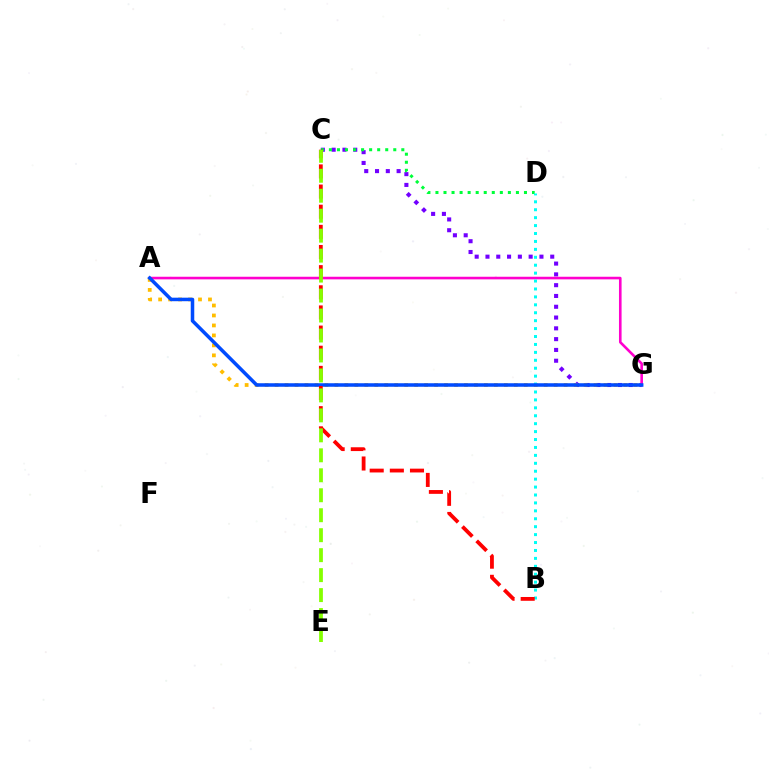{('C', 'G'): [{'color': '#7200ff', 'line_style': 'dotted', 'thickness': 2.93}], ('A', 'G'): [{'color': '#ff00cf', 'line_style': 'solid', 'thickness': 1.88}, {'color': '#ffbd00', 'line_style': 'dotted', 'thickness': 2.71}, {'color': '#004bff', 'line_style': 'solid', 'thickness': 2.54}], ('C', 'D'): [{'color': '#00ff39', 'line_style': 'dotted', 'thickness': 2.19}], ('B', 'D'): [{'color': '#00fff6', 'line_style': 'dotted', 'thickness': 2.15}], ('B', 'C'): [{'color': '#ff0000', 'line_style': 'dashed', 'thickness': 2.74}], ('C', 'E'): [{'color': '#84ff00', 'line_style': 'dashed', 'thickness': 2.71}]}